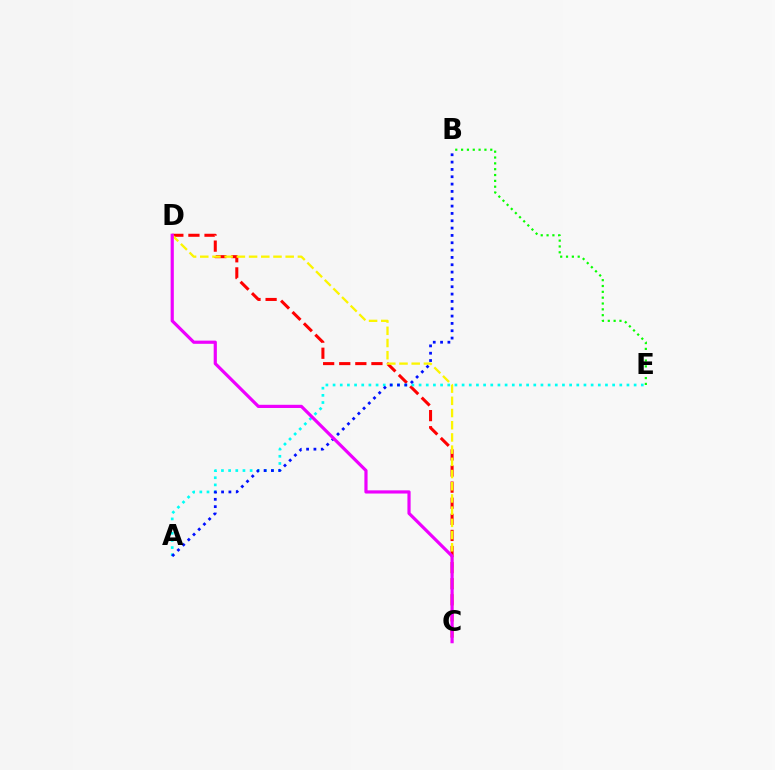{('C', 'D'): [{'color': '#ff0000', 'line_style': 'dashed', 'thickness': 2.19}, {'color': '#fcf500', 'line_style': 'dashed', 'thickness': 1.66}, {'color': '#ee00ff', 'line_style': 'solid', 'thickness': 2.3}], ('A', 'E'): [{'color': '#00fff6', 'line_style': 'dotted', 'thickness': 1.95}], ('A', 'B'): [{'color': '#0010ff', 'line_style': 'dotted', 'thickness': 1.99}], ('B', 'E'): [{'color': '#08ff00', 'line_style': 'dotted', 'thickness': 1.59}]}